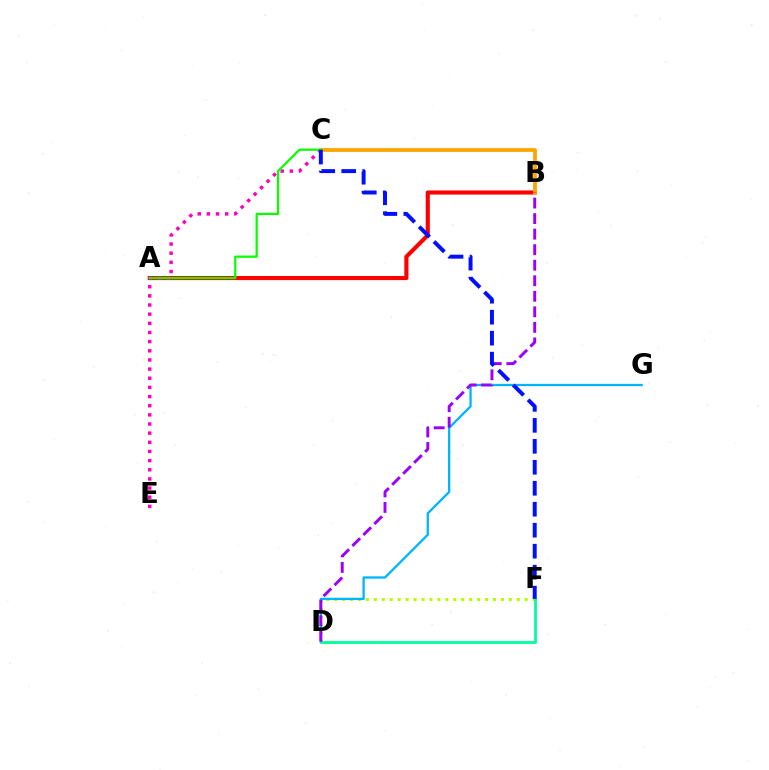{('A', 'B'): [{'color': '#ff0000', 'line_style': 'solid', 'thickness': 2.96}], ('D', 'F'): [{'color': '#b3ff00', 'line_style': 'dotted', 'thickness': 2.16}, {'color': '#00ff9d', 'line_style': 'solid', 'thickness': 2.01}], ('D', 'G'): [{'color': '#00b5ff', 'line_style': 'solid', 'thickness': 1.64}], ('C', 'E'): [{'color': '#ff00bd', 'line_style': 'dotted', 'thickness': 2.49}], ('B', 'C'): [{'color': '#ffa500', 'line_style': 'solid', 'thickness': 2.7}], ('A', 'C'): [{'color': '#08ff00', 'line_style': 'solid', 'thickness': 1.61}], ('B', 'D'): [{'color': '#9b00ff', 'line_style': 'dashed', 'thickness': 2.11}], ('C', 'F'): [{'color': '#0010ff', 'line_style': 'dashed', 'thickness': 2.85}]}